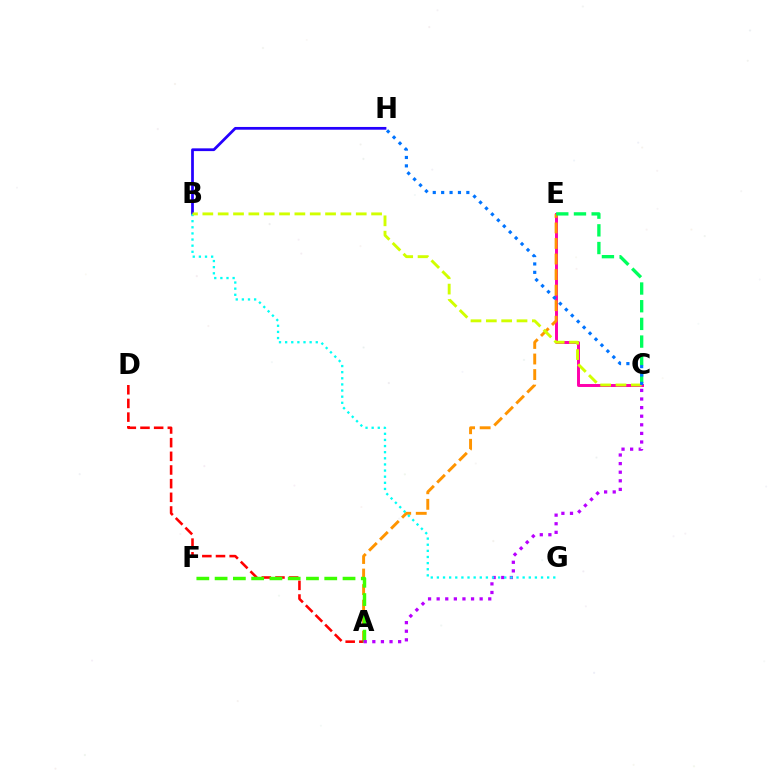{('C', 'E'): [{'color': '#ff00ac', 'line_style': 'solid', 'thickness': 2.13}, {'color': '#00ff5c', 'line_style': 'dashed', 'thickness': 2.4}], ('A', 'E'): [{'color': '#ff9400', 'line_style': 'dashed', 'thickness': 2.11}], ('A', 'D'): [{'color': '#ff0000', 'line_style': 'dashed', 'thickness': 1.86}], ('A', 'F'): [{'color': '#3dff00', 'line_style': 'dashed', 'thickness': 2.48}], ('A', 'C'): [{'color': '#b900ff', 'line_style': 'dotted', 'thickness': 2.34}], ('B', 'H'): [{'color': '#2500ff', 'line_style': 'solid', 'thickness': 1.98}], ('B', 'G'): [{'color': '#00fff6', 'line_style': 'dotted', 'thickness': 1.66}], ('B', 'C'): [{'color': '#d1ff00', 'line_style': 'dashed', 'thickness': 2.08}], ('C', 'H'): [{'color': '#0074ff', 'line_style': 'dotted', 'thickness': 2.28}]}